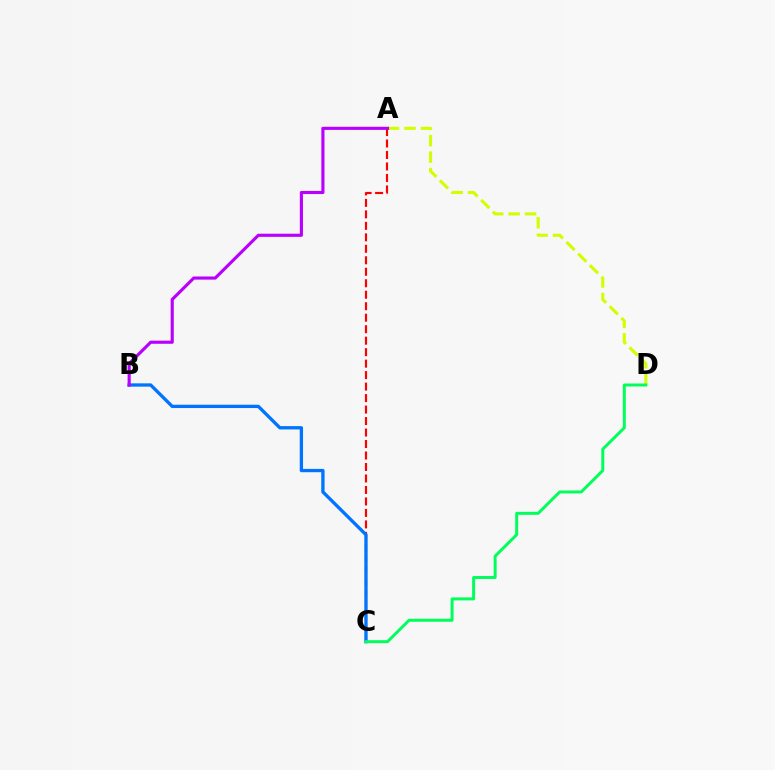{('A', 'D'): [{'color': '#d1ff00', 'line_style': 'dashed', 'thickness': 2.24}], ('A', 'C'): [{'color': '#ff0000', 'line_style': 'dashed', 'thickness': 1.56}], ('B', 'C'): [{'color': '#0074ff', 'line_style': 'solid', 'thickness': 2.38}], ('C', 'D'): [{'color': '#00ff5c', 'line_style': 'solid', 'thickness': 2.15}], ('A', 'B'): [{'color': '#b900ff', 'line_style': 'solid', 'thickness': 2.25}]}